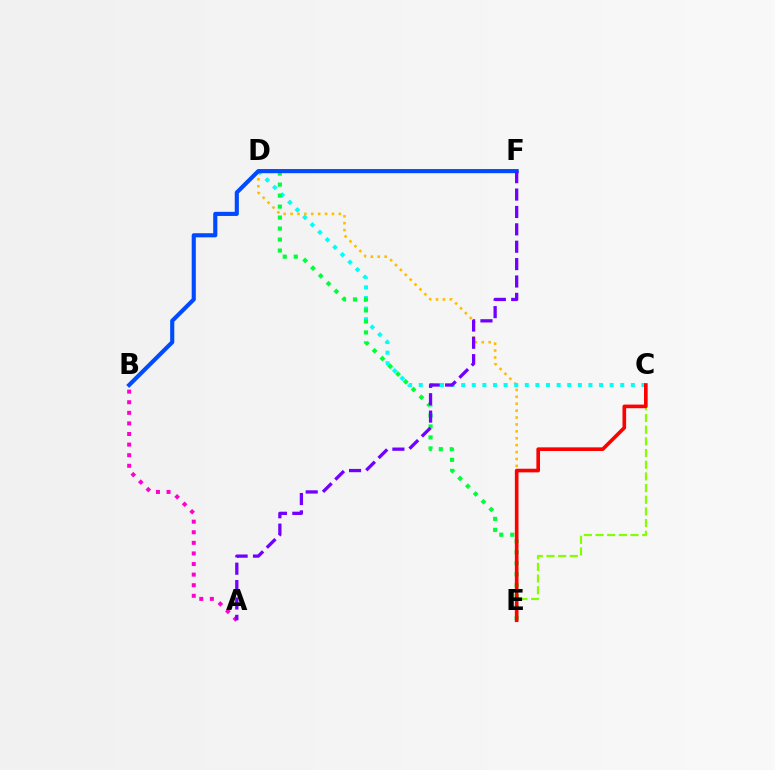{('C', 'E'): [{'color': '#84ff00', 'line_style': 'dashed', 'thickness': 1.59}, {'color': '#ff0000', 'line_style': 'solid', 'thickness': 2.62}], ('D', 'E'): [{'color': '#ffbd00', 'line_style': 'dotted', 'thickness': 1.88}, {'color': '#00ff39', 'line_style': 'dotted', 'thickness': 2.99}], ('C', 'D'): [{'color': '#00fff6', 'line_style': 'dotted', 'thickness': 2.88}], ('B', 'F'): [{'color': '#004bff', 'line_style': 'solid', 'thickness': 2.97}], ('A', 'B'): [{'color': '#ff00cf', 'line_style': 'dotted', 'thickness': 2.88}], ('A', 'F'): [{'color': '#7200ff', 'line_style': 'dashed', 'thickness': 2.36}]}